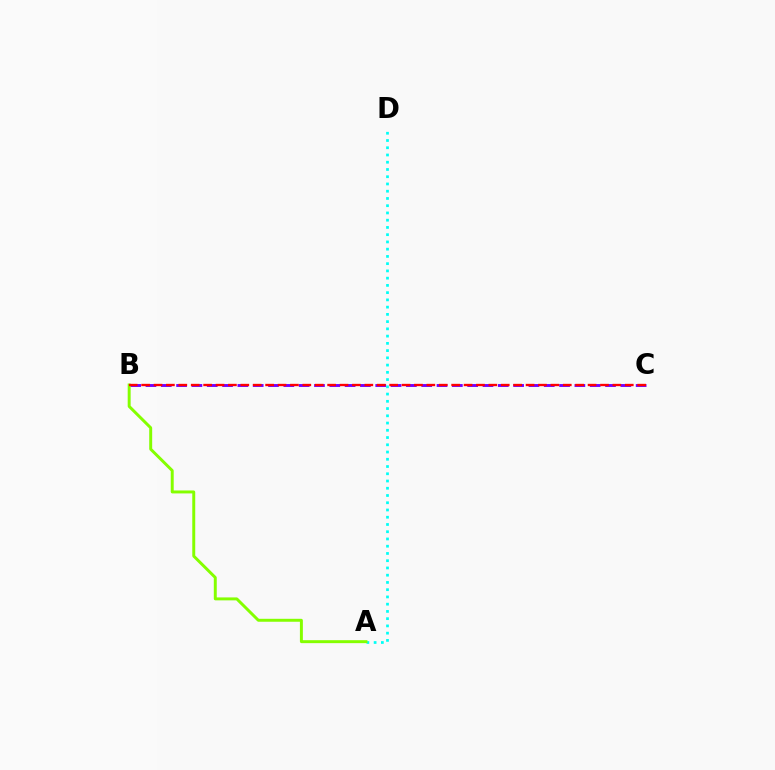{('A', 'D'): [{'color': '#00fff6', 'line_style': 'dotted', 'thickness': 1.97}], ('B', 'C'): [{'color': '#7200ff', 'line_style': 'dashed', 'thickness': 2.08}, {'color': '#ff0000', 'line_style': 'dashed', 'thickness': 1.68}], ('A', 'B'): [{'color': '#84ff00', 'line_style': 'solid', 'thickness': 2.13}]}